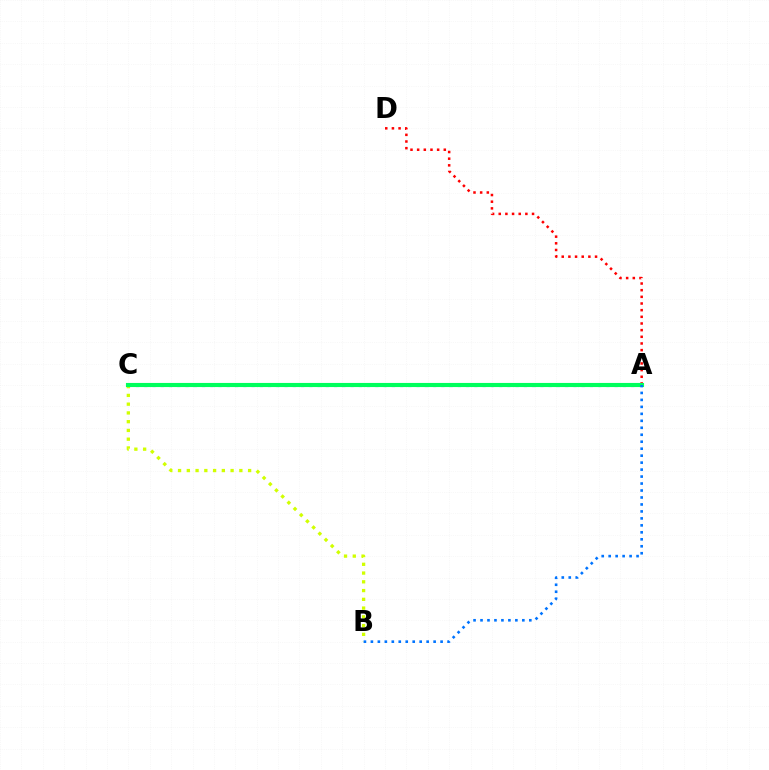{('A', 'D'): [{'color': '#ff0000', 'line_style': 'dotted', 'thickness': 1.81}], ('A', 'C'): [{'color': '#b900ff', 'line_style': 'dotted', 'thickness': 2.24}, {'color': '#00ff5c', 'line_style': 'solid', 'thickness': 2.97}], ('B', 'C'): [{'color': '#d1ff00', 'line_style': 'dotted', 'thickness': 2.38}], ('A', 'B'): [{'color': '#0074ff', 'line_style': 'dotted', 'thickness': 1.89}]}